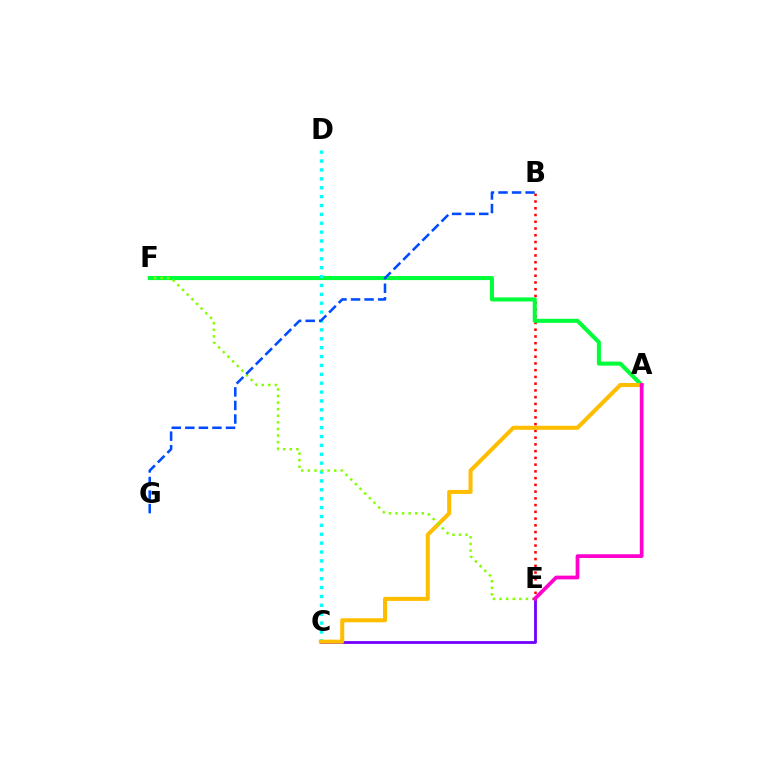{('B', 'E'): [{'color': '#ff0000', 'line_style': 'dotted', 'thickness': 1.83}], ('A', 'F'): [{'color': '#00ff39', 'line_style': 'solid', 'thickness': 2.91}], ('C', 'E'): [{'color': '#7200ff', 'line_style': 'solid', 'thickness': 2.02}], ('C', 'D'): [{'color': '#00fff6', 'line_style': 'dotted', 'thickness': 2.41}], ('A', 'C'): [{'color': '#ffbd00', 'line_style': 'solid', 'thickness': 2.91}], ('E', 'F'): [{'color': '#84ff00', 'line_style': 'dotted', 'thickness': 1.79}], ('B', 'G'): [{'color': '#004bff', 'line_style': 'dashed', 'thickness': 1.84}], ('A', 'E'): [{'color': '#ff00cf', 'line_style': 'solid', 'thickness': 2.69}]}